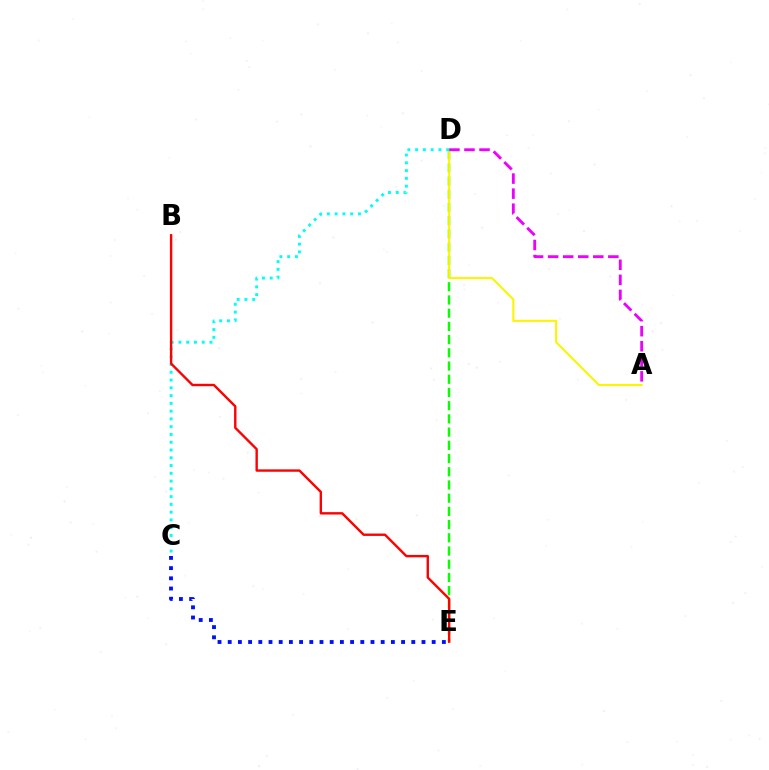{('D', 'E'): [{'color': '#08ff00', 'line_style': 'dashed', 'thickness': 1.8}], ('C', 'E'): [{'color': '#0010ff', 'line_style': 'dotted', 'thickness': 2.77}], ('A', 'D'): [{'color': '#fcf500', 'line_style': 'solid', 'thickness': 1.51}, {'color': '#ee00ff', 'line_style': 'dashed', 'thickness': 2.04}], ('C', 'D'): [{'color': '#00fff6', 'line_style': 'dotted', 'thickness': 2.11}], ('B', 'E'): [{'color': '#ff0000', 'line_style': 'solid', 'thickness': 1.72}]}